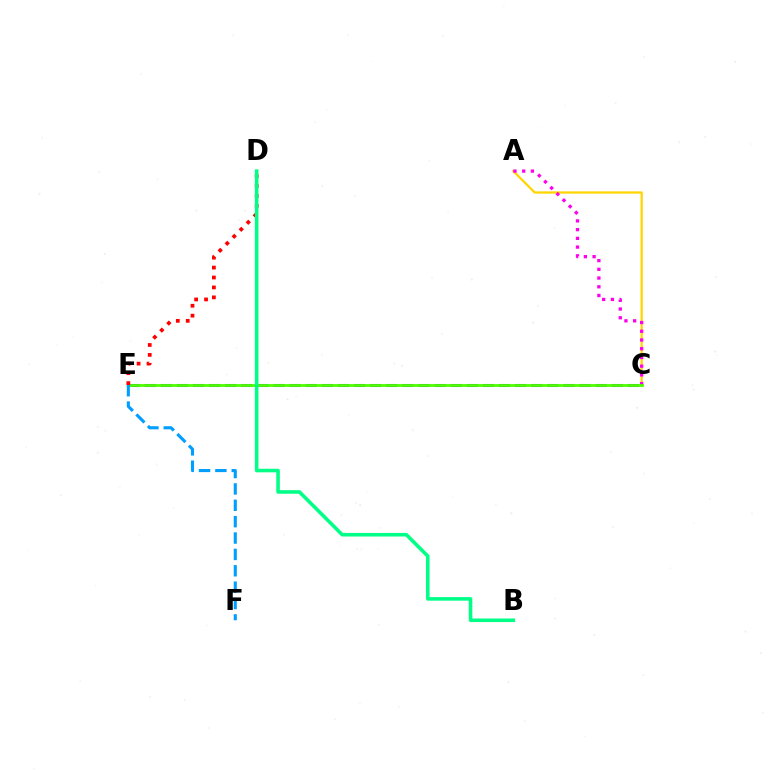{('A', 'C'): [{'color': '#ffd500', 'line_style': 'solid', 'thickness': 1.61}, {'color': '#ff00ed', 'line_style': 'dotted', 'thickness': 2.37}], ('C', 'E'): [{'color': '#3700ff', 'line_style': 'dashed', 'thickness': 2.19}, {'color': '#4fff00', 'line_style': 'solid', 'thickness': 2.01}], ('D', 'E'): [{'color': '#ff0000', 'line_style': 'dotted', 'thickness': 2.7}], ('E', 'F'): [{'color': '#009eff', 'line_style': 'dashed', 'thickness': 2.22}], ('B', 'D'): [{'color': '#00ff86', 'line_style': 'solid', 'thickness': 2.57}]}